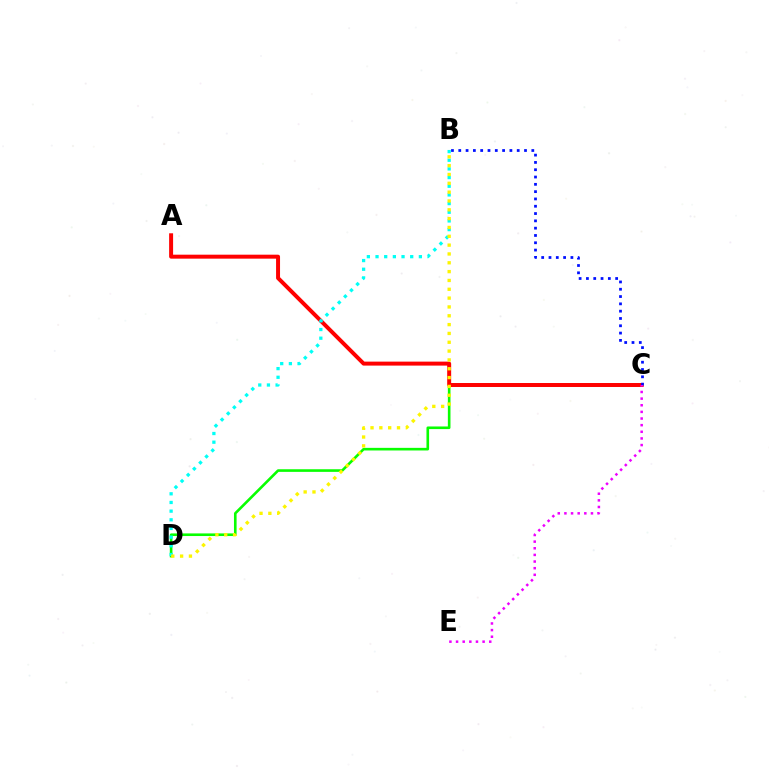{('C', 'D'): [{'color': '#08ff00', 'line_style': 'solid', 'thickness': 1.89}], ('A', 'C'): [{'color': '#ff0000', 'line_style': 'solid', 'thickness': 2.86}], ('B', 'C'): [{'color': '#0010ff', 'line_style': 'dotted', 'thickness': 1.98}], ('B', 'D'): [{'color': '#00fff6', 'line_style': 'dotted', 'thickness': 2.35}, {'color': '#fcf500', 'line_style': 'dotted', 'thickness': 2.4}], ('C', 'E'): [{'color': '#ee00ff', 'line_style': 'dotted', 'thickness': 1.8}]}